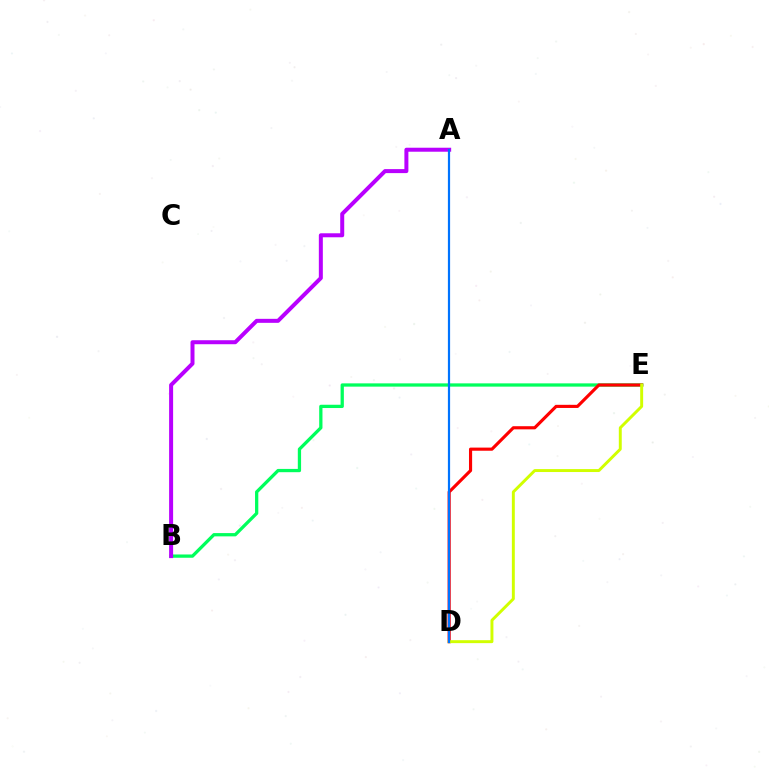{('B', 'E'): [{'color': '#00ff5c', 'line_style': 'solid', 'thickness': 2.36}], ('A', 'B'): [{'color': '#b900ff', 'line_style': 'solid', 'thickness': 2.88}], ('D', 'E'): [{'color': '#ff0000', 'line_style': 'solid', 'thickness': 2.26}, {'color': '#d1ff00', 'line_style': 'solid', 'thickness': 2.12}], ('A', 'D'): [{'color': '#0074ff', 'line_style': 'solid', 'thickness': 1.59}]}